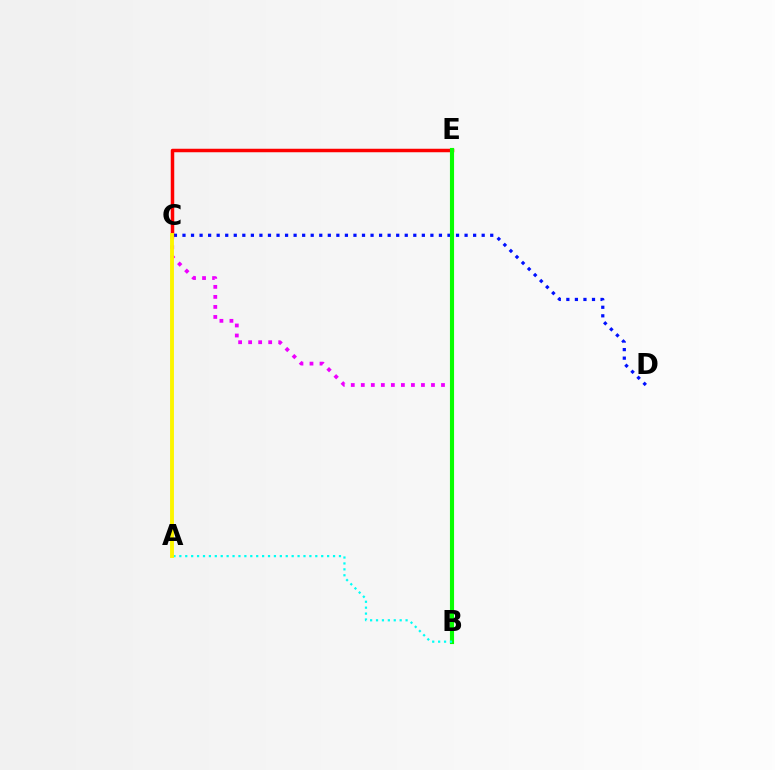{('C', 'D'): [{'color': '#0010ff', 'line_style': 'dotted', 'thickness': 2.32}], ('C', 'E'): [{'color': '#ff0000', 'line_style': 'solid', 'thickness': 2.52}], ('B', 'C'): [{'color': '#ee00ff', 'line_style': 'dotted', 'thickness': 2.72}], ('B', 'E'): [{'color': '#08ff00', 'line_style': 'solid', 'thickness': 2.96}], ('A', 'B'): [{'color': '#00fff6', 'line_style': 'dotted', 'thickness': 1.61}], ('A', 'C'): [{'color': '#fcf500', 'line_style': 'solid', 'thickness': 2.8}]}